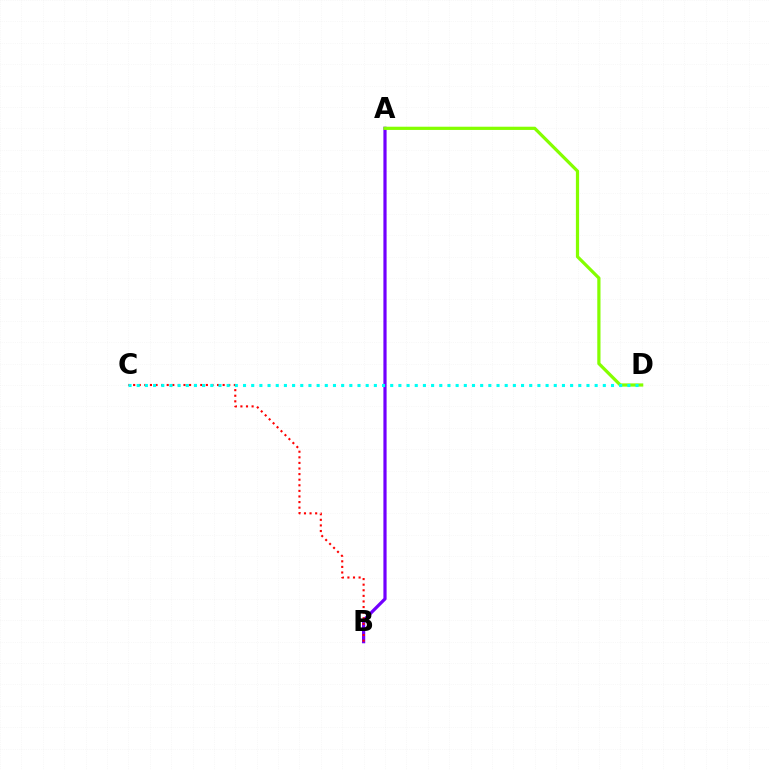{('A', 'B'): [{'color': '#7200ff', 'line_style': 'solid', 'thickness': 2.31}], ('B', 'C'): [{'color': '#ff0000', 'line_style': 'dotted', 'thickness': 1.52}], ('A', 'D'): [{'color': '#84ff00', 'line_style': 'solid', 'thickness': 2.32}], ('C', 'D'): [{'color': '#00fff6', 'line_style': 'dotted', 'thickness': 2.22}]}